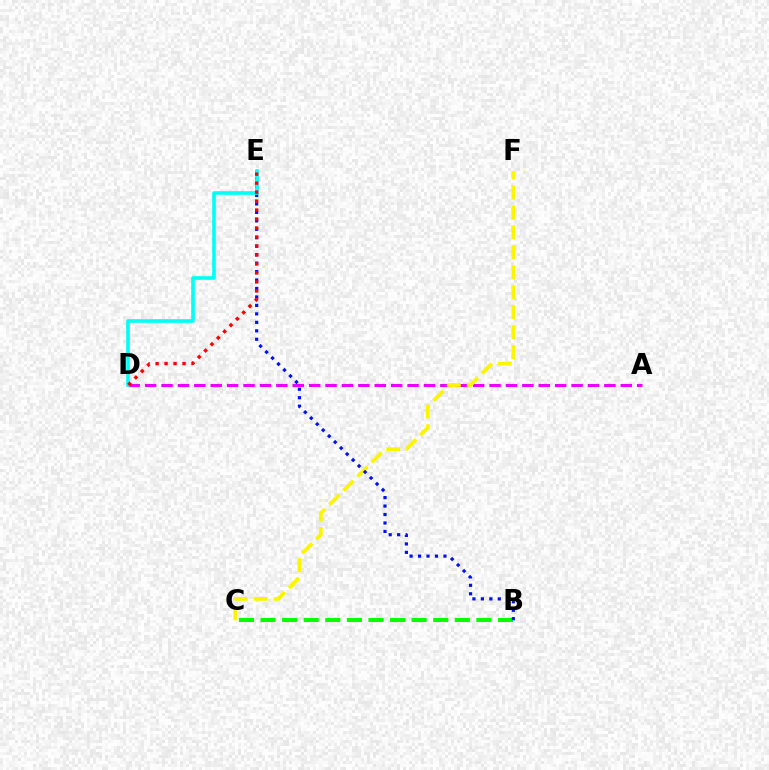{('B', 'C'): [{'color': '#08ff00', 'line_style': 'dashed', 'thickness': 2.93}], ('A', 'D'): [{'color': '#ee00ff', 'line_style': 'dashed', 'thickness': 2.23}], ('C', 'F'): [{'color': '#fcf500', 'line_style': 'dashed', 'thickness': 2.71}], ('B', 'E'): [{'color': '#0010ff', 'line_style': 'dotted', 'thickness': 2.3}], ('D', 'E'): [{'color': '#00fff6', 'line_style': 'solid', 'thickness': 2.6}, {'color': '#ff0000', 'line_style': 'dotted', 'thickness': 2.44}]}